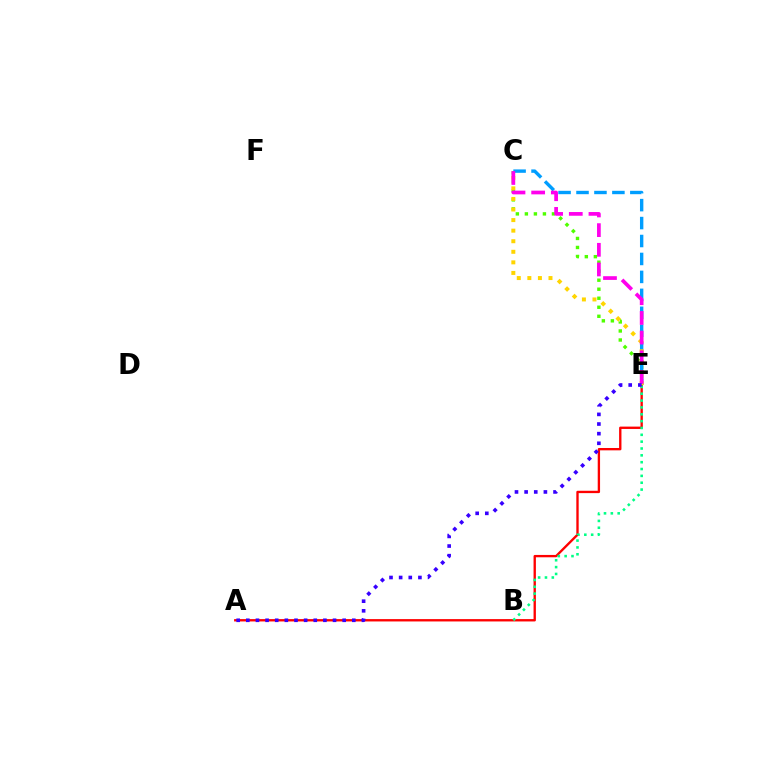{('C', 'E'): [{'color': '#4fff00', 'line_style': 'dotted', 'thickness': 2.45}, {'color': '#009eff', 'line_style': 'dashed', 'thickness': 2.44}, {'color': '#ffd500', 'line_style': 'dotted', 'thickness': 2.87}, {'color': '#ff00ed', 'line_style': 'dashed', 'thickness': 2.67}], ('A', 'E'): [{'color': '#ff0000', 'line_style': 'solid', 'thickness': 1.69}, {'color': '#3700ff', 'line_style': 'dotted', 'thickness': 2.62}], ('B', 'E'): [{'color': '#00ff86', 'line_style': 'dotted', 'thickness': 1.86}]}